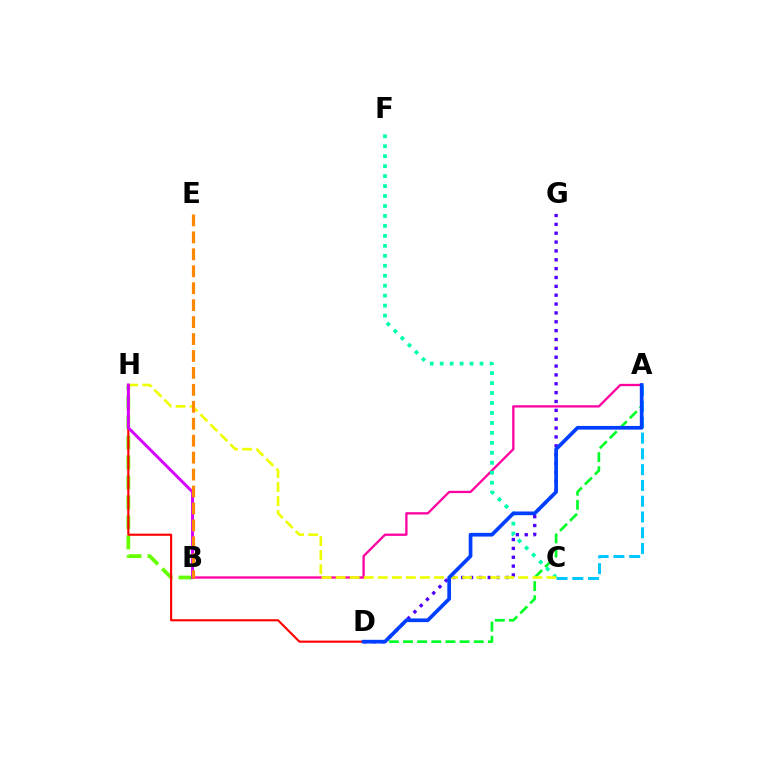{('B', 'H'): [{'color': '#66ff00', 'line_style': 'dashed', 'thickness': 2.71}, {'color': '#d600ff', 'line_style': 'solid', 'thickness': 2.1}], ('D', 'H'): [{'color': '#ff0000', 'line_style': 'solid', 'thickness': 1.54}], ('A', 'B'): [{'color': '#ff00a0', 'line_style': 'solid', 'thickness': 1.66}], ('A', 'C'): [{'color': '#00c7ff', 'line_style': 'dashed', 'thickness': 2.14}], ('A', 'D'): [{'color': '#00ff27', 'line_style': 'dashed', 'thickness': 1.92}, {'color': '#003fff', 'line_style': 'solid', 'thickness': 2.66}], ('D', 'G'): [{'color': '#4f00ff', 'line_style': 'dotted', 'thickness': 2.41}], ('C', 'F'): [{'color': '#00ffaf', 'line_style': 'dotted', 'thickness': 2.71}], ('C', 'H'): [{'color': '#eeff00', 'line_style': 'dashed', 'thickness': 1.91}], ('B', 'E'): [{'color': '#ff8800', 'line_style': 'dashed', 'thickness': 2.3}]}